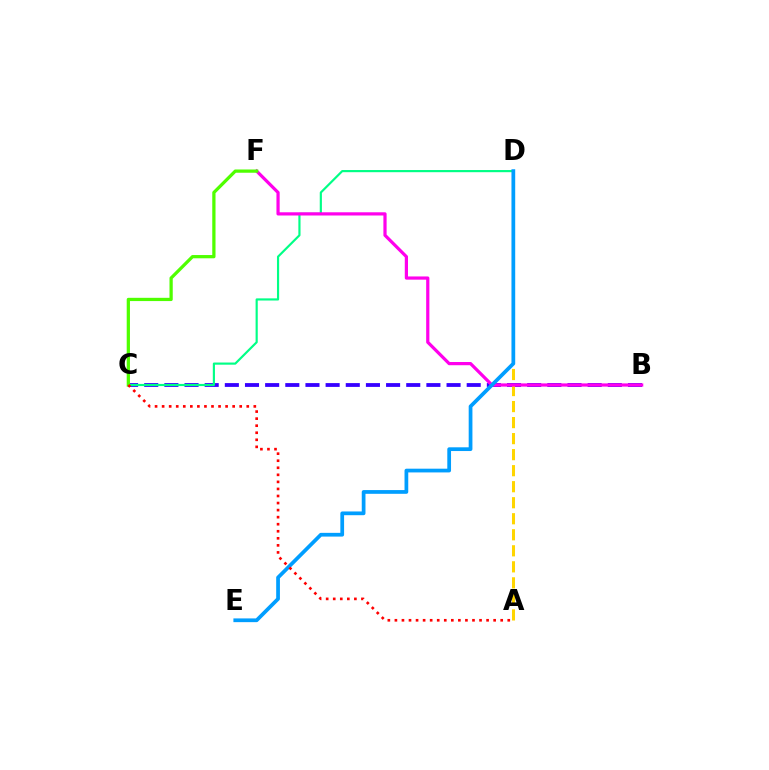{('B', 'C'): [{'color': '#3700ff', 'line_style': 'dashed', 'thickness': 2.74}], ('C', 'D'): [{'color': '#00ff86', 'line_style': 'solid', 'thickness': 1.56}], ('A', 'D'): [{'color': '#ffd500', 'line_style': 'dashed', 'thickness': 2.18}], ('B', 'F'): [{'color': '#ff00ed', 'line_style': 'solid', 'thickness': 2.31}], ('C', 'F'): [{'color': '#4fff00', 'line_style': 'solid', 'thickness': 2.34}], ('D', 'E'): [{'color': '#009eff', 'line_style': 'solid', 'thickness': 2.69}], ('A', 'C'): [{'color': '#ff0000', 'line_style': 'dotted', 'thickness': 1.92}]}